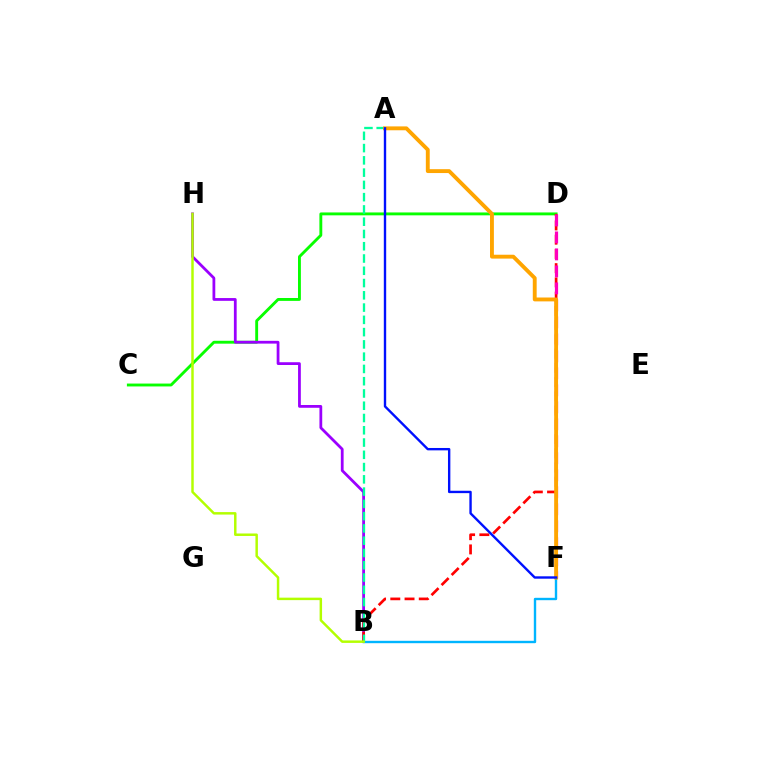{('C', 'D'): [{'color': '#08ff00', 'line_style': 'solid', 'thickness': 2.07}], ('B', 'H'): [{'color': '#9b00ff', 'line_style': 'solid', 'thickness': 2.0}, {'color': '#b3ff00', 'line_style': 'solid', 'thickness': 1.78}], ('B', 'F'): [{'color': '#00b5ff', 'line_style': 'solid', 'thickness': 1.71}], ('B', 'D'): [{'color': '#ff0000', 'line_style': 'dashed', 'thickness': 1.93}], ('A', 'B'): [{'color': '#00ff9d', 'line_style': 'dashed', 'thickness': 1.67}], ('D', 'F'): [{'color': '#ff00bd', 'line_style': 'dashed', 'thickness': 2.31}], ('A', 'F'): [{'color': '#ffa500', 'line_style': 'solid', 'thickness': 2.79}, {'color': '#0010ff', 'line_style': 'solid', 'thickness': 1.71}]}